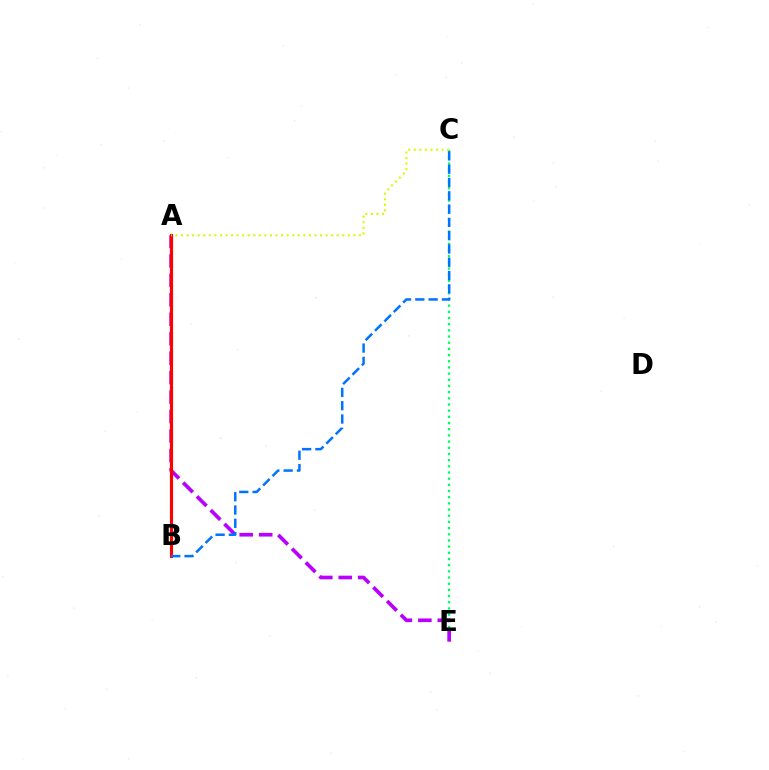{('C', 'E'): [{'color': '#00ff5c', 'line_style': 'dotted', 'thickness': 1.68}], ('A', 'E'): [{'color': '#b900ff', 'line_style': 'dashed', 'thickness': 2.64}], ('A', 'B'): [{'color': '#ff0000', 'line_style': 'solid', 'thickness': 2.28}], ('A', 'C'): [{'color': '#d1ff00', 'line_style': 'dotted', 'thickness': 1.51}], ('B', 'C'): [{'color': '#0074ff', 'line_style': 'dashed', 'thickness': 1.81}]}